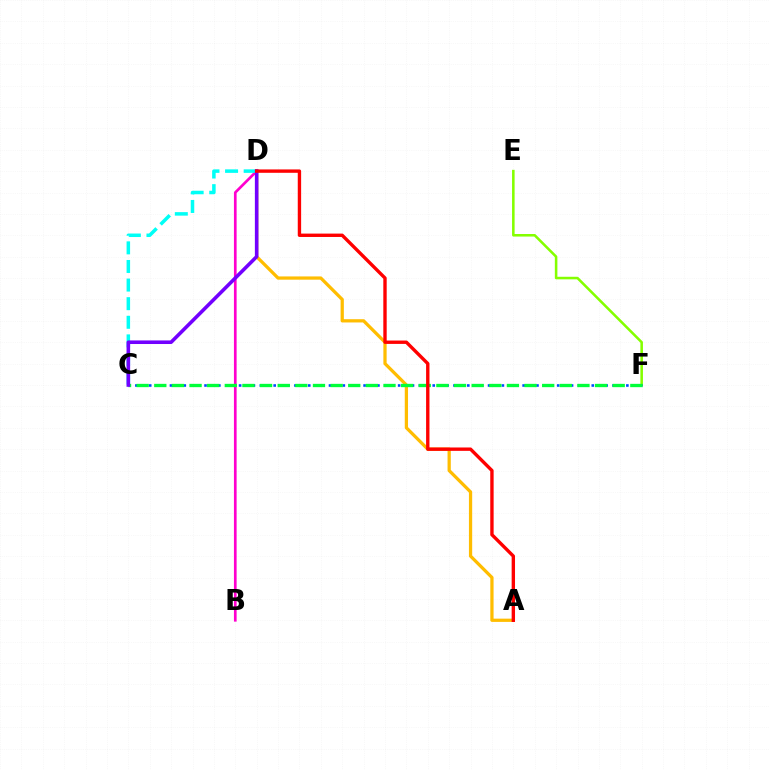{('A', 'D'): [{'color': '#ffbd00', 'line_style': 'solid', 'thickness': 2.34}, {'color': '#ff0000', 'line_style': 'solid', 'thickness': 2.43}], ('E', 'F'): [{'color': '#84ff00', 'line_style': 'solid', 'thickness': 1.84}], ('B', 'D'): [{'color': '#ff00cf', 'line_style': 'solid', 'thickness': 1.93}], ('C', 'D'): [{'color': '#00fff6', 'line_style': 'dashed', 'thickness': 2.53}, {'color': '#7200ff', 'line_style': 'solid', 'thickness': 2.58}], ('C', 'F'): [{'color': '#004bff', 'line_style': 'dotted', 'thickness': 1.88}, {'color': '#00ff39', 'line_style': 'dashed', 'thickness': 2.4}]}